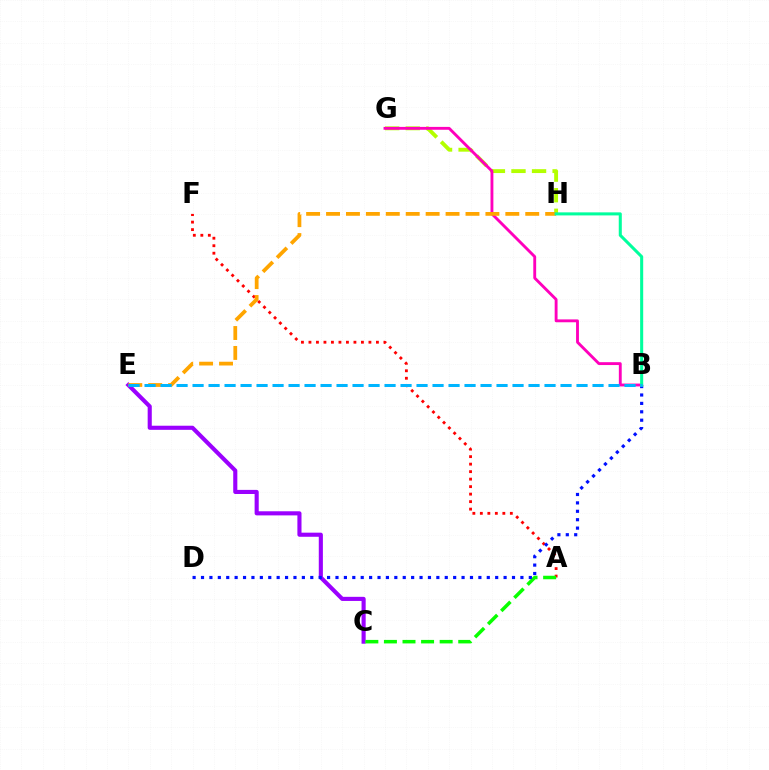{('C', 'E'): [{'color': '#9b00ff', 'line_style': 'solid', 'thickness': 2.96}], ('A', 'F'): [{'color': '#ff0000', 'line_style': 'dotted', 'thickness': 2.04}], ('A', 'C'): [{'color': '#08ff00', 'line_style': 'dashed', 'thickness': 2.52}], ('B', 'D'): [{'color': '#0010ff', 'line_style': 'dotted', 'thickness': 2.28}], ('G', 'H'): [{'color': '#b3ff00', 'line_style': 'dashed', 'thickness': 2.79}], ('B', 'G'): [{'color': '#ff00bd', 'line_style': 'solid', 'thickness': 2.07}], ('E', 'H'): [{'color': '#ffa500', 'line_style': 'dashed', 'thickness': 2.71}], ('B', 'H'): [{'color': '#00ff9d', 'line_style': 'solid', 'thickness': 2.2}], ('B', 'E'): [{'color': '#00b5ff', 'line_style': 'dashed', 'thickness': 2.17}]}